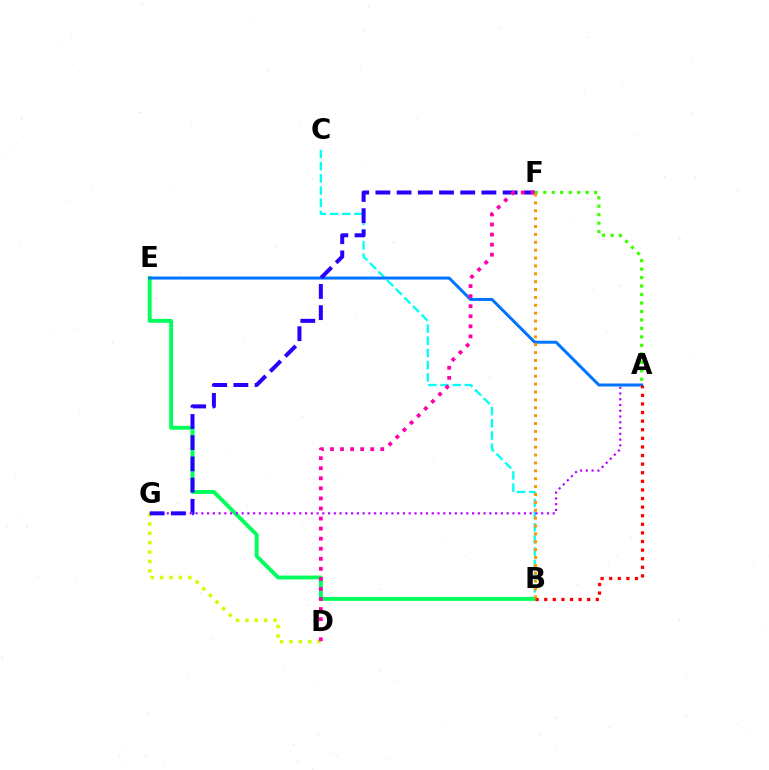{('B', 'C'): [{'color': '#00fff6', 'line_style': 'dashed', 'thickness': 1.66}], ('B', 'E'): [{'color': '#00ff5c', 'line_style': 'solid', 'thickness': 2.79}], ('A', 'G'): [{'color': '#b900ff', 'line_style': 'dotted', 'thickness': 1.57}], ('D', 'G'): [{'color': '#d1ff00', 'line_style': 'dotted', 'thickness': 2.54}], ('A', 'E'): [{'color': '#0074ff', 'line_style': 'solid', 'thickness': 2.15}], ('A', 'B'): [{'color': '#ff0000', 'line_style': 'dotted', 'thickness': 2.34}], ('F', 'G'): [{'color': '#2500ff', 'line_style': 'dashed', 'thickness': 2.88}], ('A', 'F'): [{'color': '#3dff00', 'line_style': 'dotted', 'thickness': 2.3}], ('D', 'F'): [{'color': '#ff00ac', 'line_style': 'dotted', 'thickness': 2.73}], ('B', 'F'): [{'color': '#ff9400', 'line_style': 'dotted', 'thickness': 2.14}]}